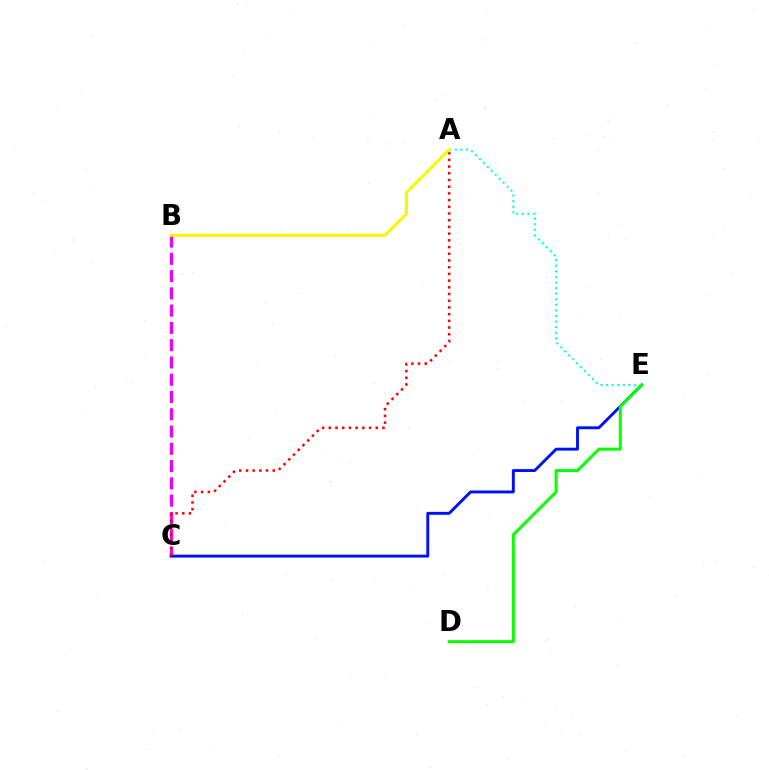{('B', 'C'): [{'color': '#ee00ff', 'line_style': 'dashed', 'thickness': 2.35}], ('C', 'E'): [{'color': '#0010ff', 'line_style': 'solid', 'thickness': 2.1}], ('A', 'C'): [{'color': '#ff0000', 'line_style': 'dotted', 'thickness': 1.82}], ('A', 'E'): [{'color': '#00fff6', 'line_style': 'dotted', 'thickness': 1.52}], ('D', 'E'): [{'color': '#08ff00', 'line_style': 'solid', 'thickness': 2.16}], ('A', 'B'): [{'color': '#fcf500', 'line_style': 'solid', 'thickness': 2.19}]}